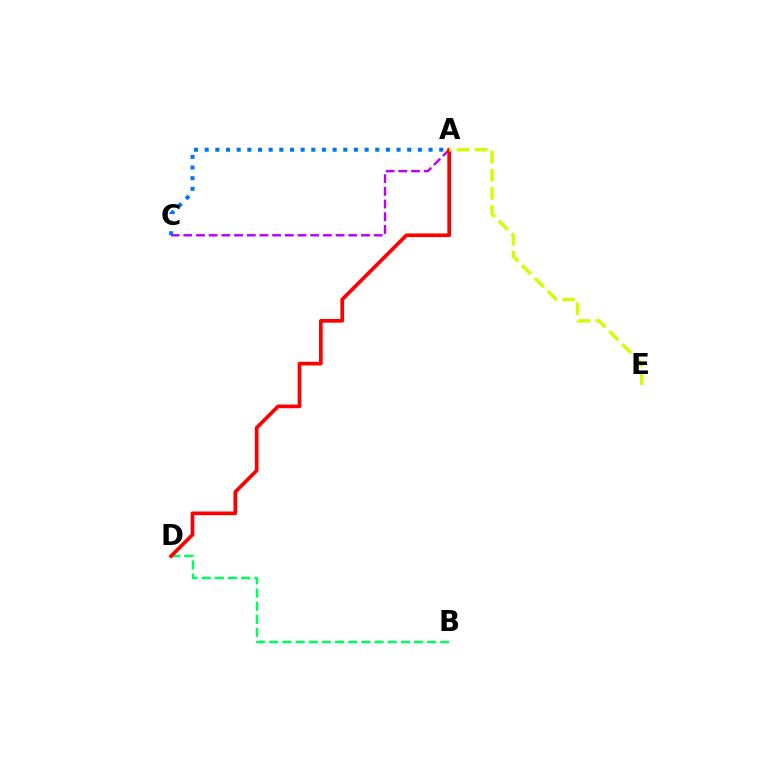{('A', 'C'): [{'color': '#b900ff', 'line_style': 'dashed', 'thickness': 1.72}, {'color': '#0074ff', 'line_style': 'dotted', 'thickness': 2.9}], ('B', 'D'): [{'color': '#00ff5c', 'line_style': 'dashed', 'thickness': 1.79}], ('A', 'D'): [{'color': '#ff0000', 'line_style': 'solid', 'thickness': 2.65}], ('A', 'E'): [{'color': '#d1ff00', 'line_style': 'dashed', 'thickness': 2.47}]}